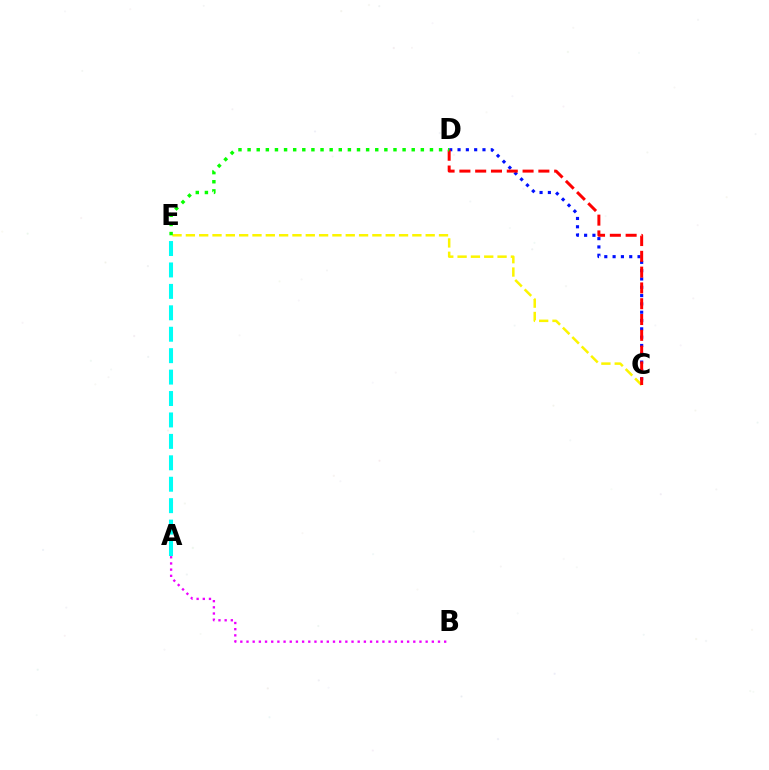{('C', 'D'): [{'color': '#0010ff', 'line_style': 'dotted', 'thickness': 2.26}, {'color': '#ff0000', 'line_style': 'dashed', 'thickness': 2.15}], ('C', 'E'): [{'color': '#fcf500', 'line_style': 'dashed', 'thickness': 1.81}], ('A', 'B'): [{'color': '#ee00ff', 'line_style': 'dotted', 'thickness': 1.68}], ('A', 'E'): [{'color': '#00fff6', 'line_style': 'dashed', 'thickness': 2.91}], ('D', 'E'): [{'color': '#08ff00', 'line_style': 'dotted', 'thickness': 2.48}]}